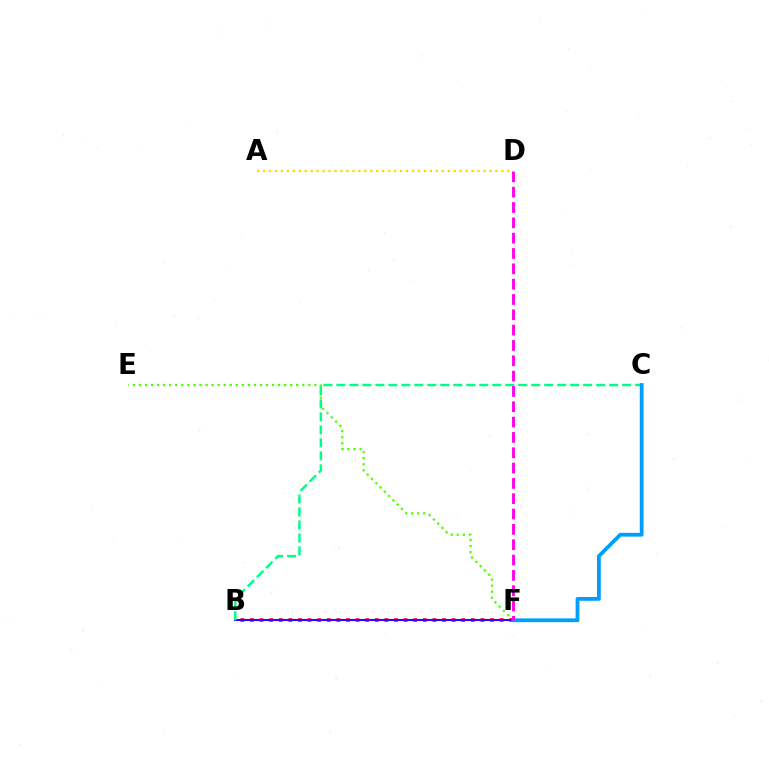{('A', 'D'): [{'color': '#ffd500', 'line_style': 'dotted', 'thickness': 1.62}], ('E', 'F'): [{'color': '#4fff00', 'line_style': 'dotted', 'thickness': 1.64}], ('B', 'F'): [{'color': '#ff0000', 'line_style': 'dotted', 'thickness': 2.61}, {'color': '#3700ff', 'line_style': 'solid', 'thickness': 1.51}], ('B', 'C'): [{'color': '#00ff86', 'line_style': 'dashed', 'thickness': 1.76}], ('C', 'F'): [{'color': '#009eff', 'line_style': 'solid', 'thickness': 2.73}], ('D', 'F'): [{'color': '#ff00ed', 'line_style': 'dashed', 'thickness': 2.08}]}